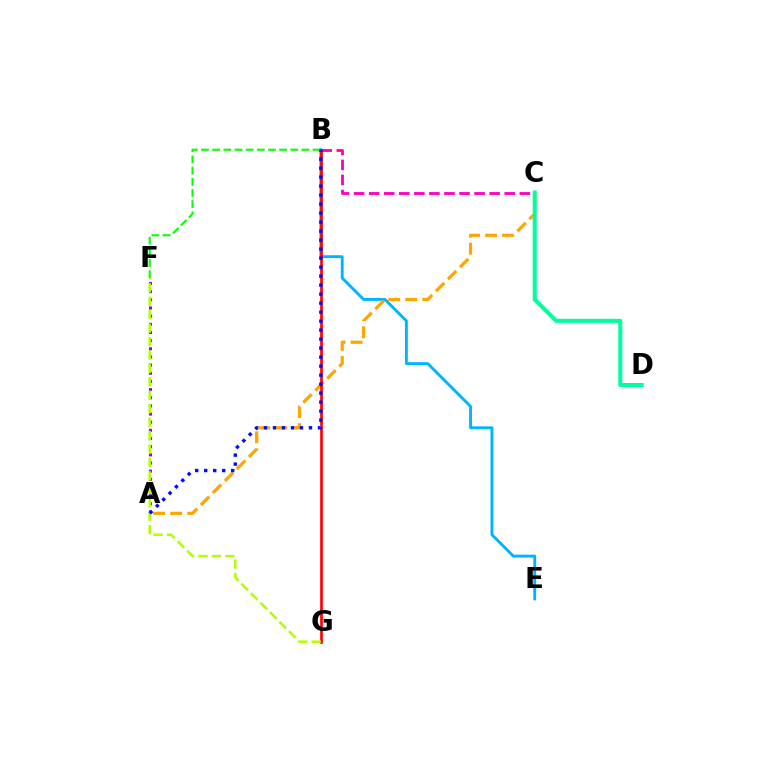{('B', 'E'): [{'color': '#00b5ff', 'line_style': 'solid', 'thickness': 2.07}], ('B', 'C'): [{'color': '#ff00bd', 'line_style': 'dashed', 'thickness': 2.05}], ('A', 'C'): [{'color': '#ffa500', 'line_style': 'dashed', 'thickness': 2.31}], ('C', 'D'): [{'color': '#00ff9d', 'line_style': 'solid', 'thickness': 2.91}], ('B', 'G'): [{'color': '#ff0000', 'line_style': 'solid', 'thickness': 1.92}], ('A', 'F'): [{'color': '#9b00ff', 'line_style': 'dotted', 'thickness': 2.22}], ('B', 'F'): [{'color': '#08ff00', 'line_style': 'dashed', 'thickness': 1.51}], ('F', 'G'): [{'color': '#b3ff00', 'line_style': 'dashed', 'thickness': 1.82}], ('A', 'B'): [{'color': '#0010ff', 'line_style': 'dotted', 'thickness': 2.45}]}